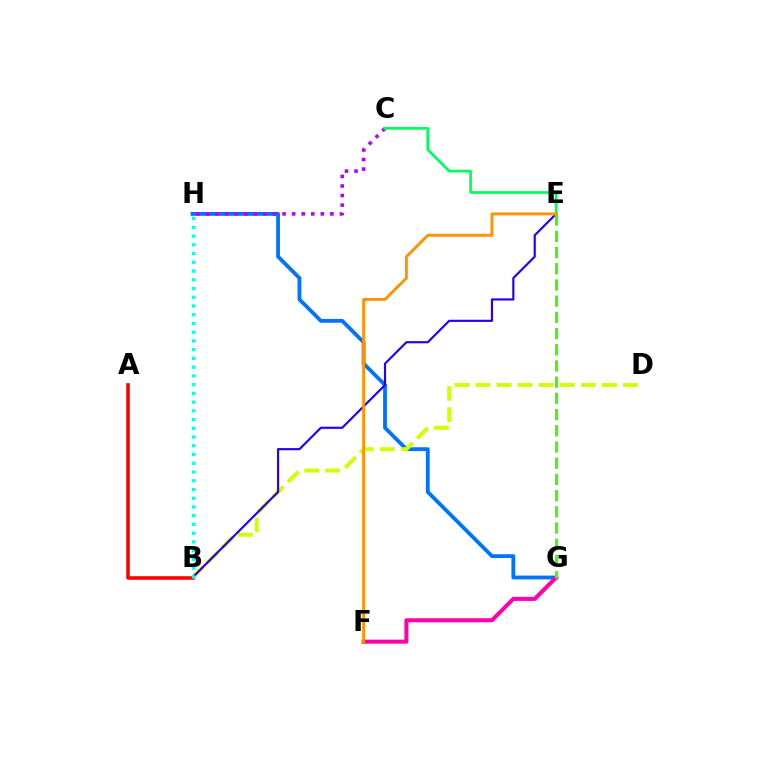{('G', 'H'): [{'color': '#0074ff', 'line_style': 'solid', 'thickness': 2.75}], ('C', 'H'): [{'color': '#b900ff', 'line_style': 'dotted', 'thickness': 2.6}], ('C', 'E'): [{'color': '#00ff5c', 'line_style': 'solid', 'thickness': 1.96}], ('B', 'D'): [{'color': '#d1ff00', 'line_style': 'dashed', 'thickness': 2.86}], ('B', 'E'): [{'color': '#2500ff', 'line_style': 'solid', 'thickness': 1.56}], ('F', 'G'): [{'color': '#ff00ac', 'line_style': 'solid', 'thickness': 2.91}], ('A', 'B'): [{'color': '#ff0000', 'line_style': 'solid', 'thickness': 2.58}], ('B', 'H'): [{'color': '#00fff6', 'line_style': 'dotted', 'thickness': 2.37}], ('E', 'F'): [{'color': '#ff9400', 'line_style': 'solid', 'thickness': 2.1}], ('E', 'G'): [{'color': '#3dff00', 'line_style': 'dashed', 'thickness': 2.2}]}